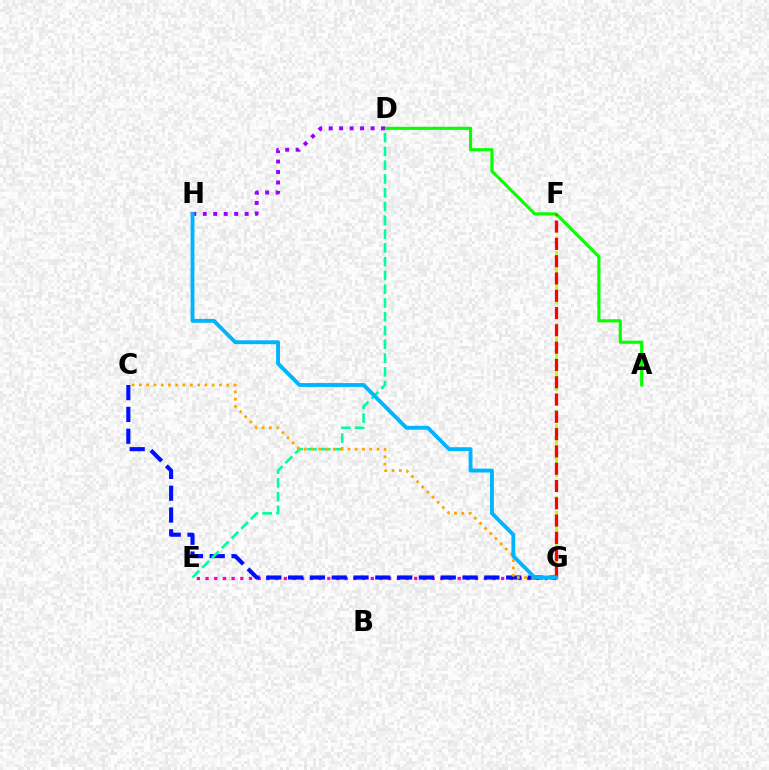{('F', 'G'): [{'color': '#b3ff00', 'line_style': 'dashed', 'thickness': 1.96}, {'color': '#ff0000', 'line_style': 'dashed', 'thickness': 2.35}], ('E', 'G'): [{'color': '#ff00bd', 'line_style': 'dotted', 'thickness': 2.36}], ('A', 'D'): [{'color': '#08ff00', 'line_style': 'solid', 'thickness': 2.26}], ('C', 'G'): [{'color': '#0010ff', 'line_style': 'dashed', 'thickness': 2.96}, {'color': '#ffa500', 'line_style': 'dotted', 'thickness': 1.98}], ('D', 'H'): [{'color': '#9b00ff', 'line_style': 'dotted', 'thickness': 2.84}], ('D', 'E'): [{'color': '#00ff9d', 'line_style': 'dashed', 'thickness': 1.87}], ('G', 'H'): [{'color': '#00b5ff', 'line_style': 'solid', 'thickness': 2.79}]}